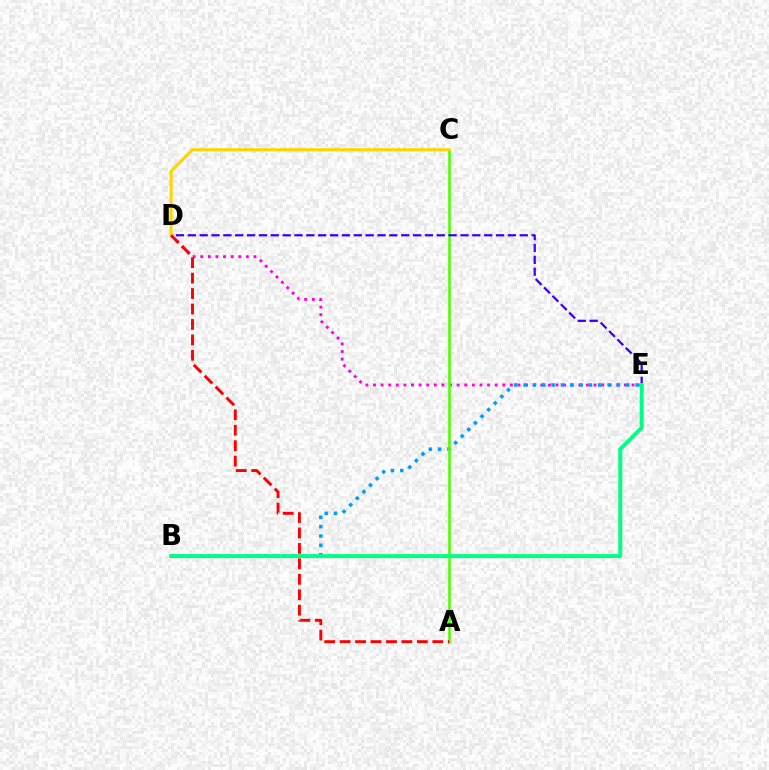{('D', 'E'): [{'color': '#ff00ed', 'line_style': 'dotted', 'thickness': 2.07}, {'color': '#3700ff', 'line_style': 'dashed', 'thickness': 1.61}], ('B', 'E'): [{'color': '#009eff', 'line_style': 'dotted', 'thickness': 2.54}, {'color': '#00ff86', 'line_style': 'solid', 'thickness': 2.86}], ('A', 'C'): [{'color': '#4fff00', 'line_style': 'solid', 'thickness': 1.86}], ('C', 'D'): [{'color': '#ffd500', 'line_style': 'solid', 'thickness': 2.2}], ('A', 'D'): [{'color': '#ff0000', 'line_style': 'dashed', 'thickness': 2.1}]}